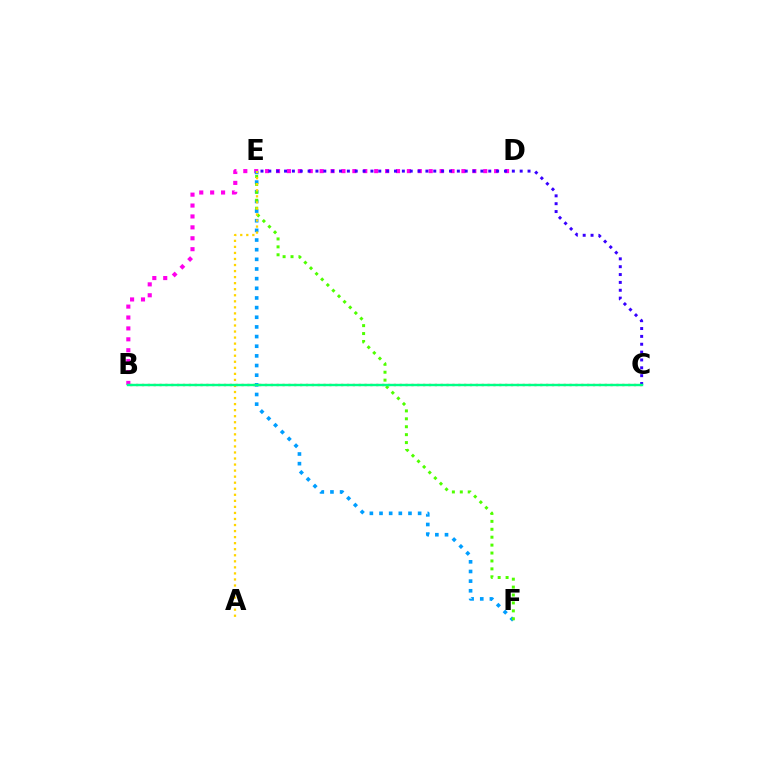{('B', 'D'): [{'color': '#ff00ed', 'line_style': 'dotted', 'thickness': 2.96}], ('E', 'F'): [{'color': '#009eff', 'line_style': 'dotted', 'thickness': 2.62}, {'color': '#4fff00', 'line_style': 'dotted', 'thickness': 2.15}], ('B', 'C'): [{'color': '#ff0000', 'line_style': 'dotted', 'thickness': 1.59}, {'color': '#00ff86', 'line_style': 'solid', 'thickness': 1.73}], ('C', 'E'): [{'color': '#3700ff', 'line_style': 'dotted', 'thickness': 2.13}], ('A', 'E'): [{'color': '#ffd500', 'line_style': 'dotted', 'thickness': 1.64}]}